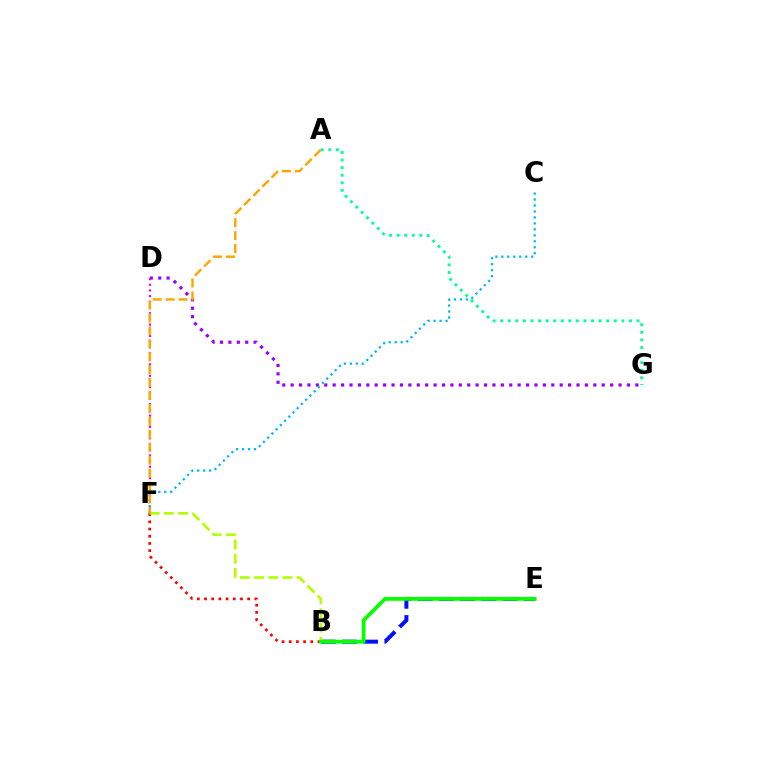{('D', 'G'): [{'color': '#9b00ff', 'line_style': 'dotted', 'thickness': 2.28}], ('B', 'E'): [{'color': '#0010ff', 'line_style': 'dashed', 'thickness': 2.88}, {'color': '#08ff00', 'line_style': 'solid', 'thickness': 2.7}], ('B', 'F'): [{'color': '#ff0000', 'line_style': 'dotted', 'thickness': 1.95}, {'color': '#b3ff00', 'line_style': 'dashed', 'thickness': 1.93}], ('D', 'F'): [{'color': '#ff00bd', 'line_style': 'dotted', 'thickness': 1.55}], ('C', 'F'): [{'color': '#00b5ff', 'line_style': 'dotted', 'thickness': 1.62}], ('A', 'F'): [{'color': '#ffa500', 'line_style': 'dashed', 'thickness': 1.76}], ('A', 'G'): [{'color': '#00ff9d', 'line_style': 'dotted', 'thickness': 2.06}]}